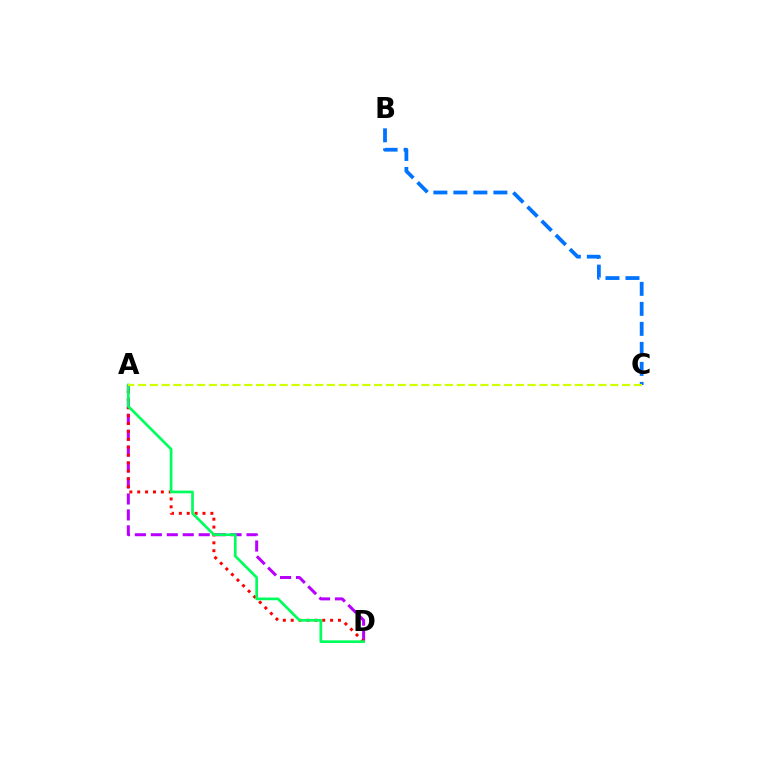{('B', 'C'): [{'color': '#0074ff', 'line_style': 'dashed', 'thickness': 2.72}], ('A', 'D'): [{'color': '#b900ff', 'line_style': 'dashed', 'thickness': 2.17}, {'color': '#ff0000', 'line_style': 'dotted', 'thickness': 2.14}, {'color': '#00ff5c', 'line_style': 'solid', 'thickness': 1.94}], ('A', 'C'): [{'color': '#d1ff00', 'line_style': 'dashed', 'thickness': 1.6}]}